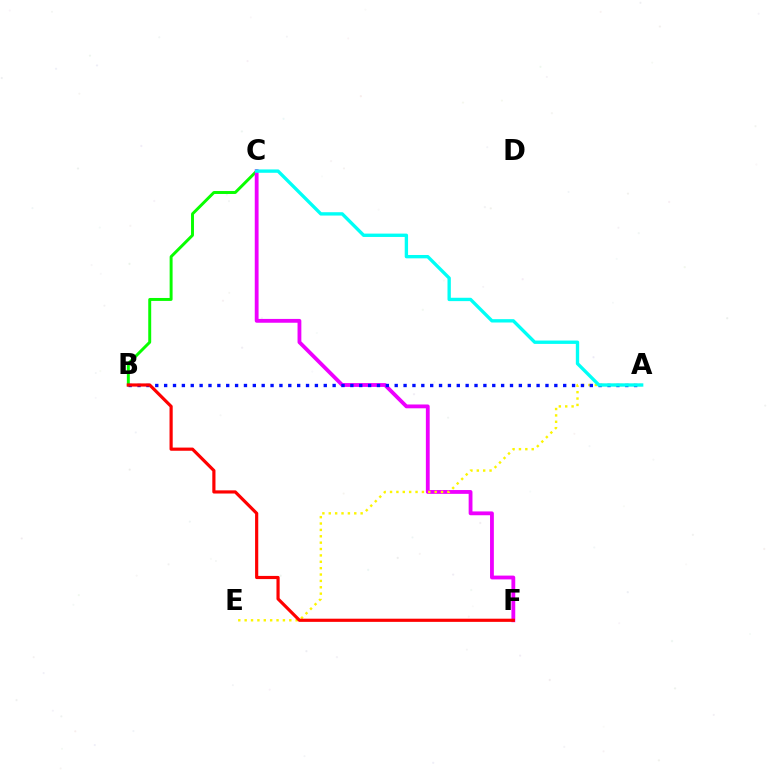{('B', 'C'): [{'color': '#08ff00', 'line_style': 'solid', 'thickness': 2.12}], ('C', 'F'): [{'color': '#ee00ff', 'line_style': 'solid', 'thickness': 2.75}], ('A', 'E'): [{'color': '#fcf500', 'line_style': 'dotted', 'thickness': 1.73}], ('A', 'B'): [{'color': '#0010ff', 'line_style': 'dotted', 'thickness': 2.41}], ('A', 'C'): [{'color': '#00fff6', 'line_style': 'solid', 'thickness': 2.41}], ('B', 'F'): [{'color': '#ff0000', 'line_style': 'solid', 'thickness': 2.28}]}